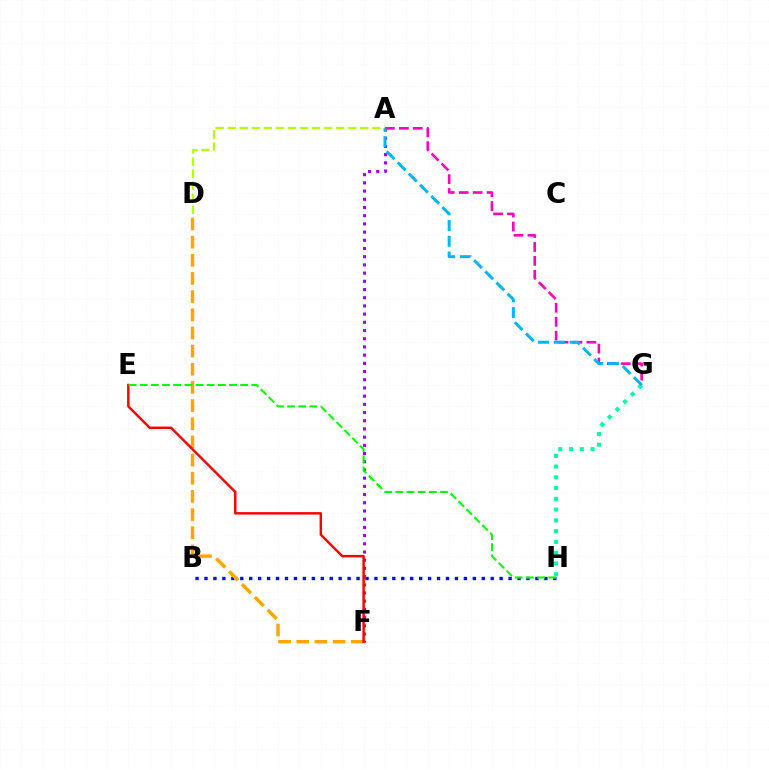{('B', 'H'): [{'color': '#0010ff', 'line_style': 'dotted', 'thickness': 2.43}], ('A', 'F'): [{'color': '#9b00ff', 'line_style': 'dotted', 'thickness': 2.23}], ('A', 'G'): [{'color': '#ff00bd', 'line_style': 'dashed', 'thickness': 1.89}, {'color': '#00b5ff', 'line_style': 'dashed', 'thickness': 2.14}], ('D', 'F'): [{'color': '#ffa500', 'line_style': 'dashed', 'thickness': 2.47}], ('G', 'H'): [{'color': '#00ff9d', 'line_style': 'dotted', 'thickness': 2.93}], ('A', 'D'): [{'color': '#b3ff00', 'line_style': 'dashed', 'thickness': 1.64}], ('E', 'F'): [{'color': '#ff0000', 'line_style': 'solid', 'thickness': 1.77}], ('E', 'H'): [{'color': '#08ff00', 'line_style': 'dashed', 'thickness': 1.52}]}